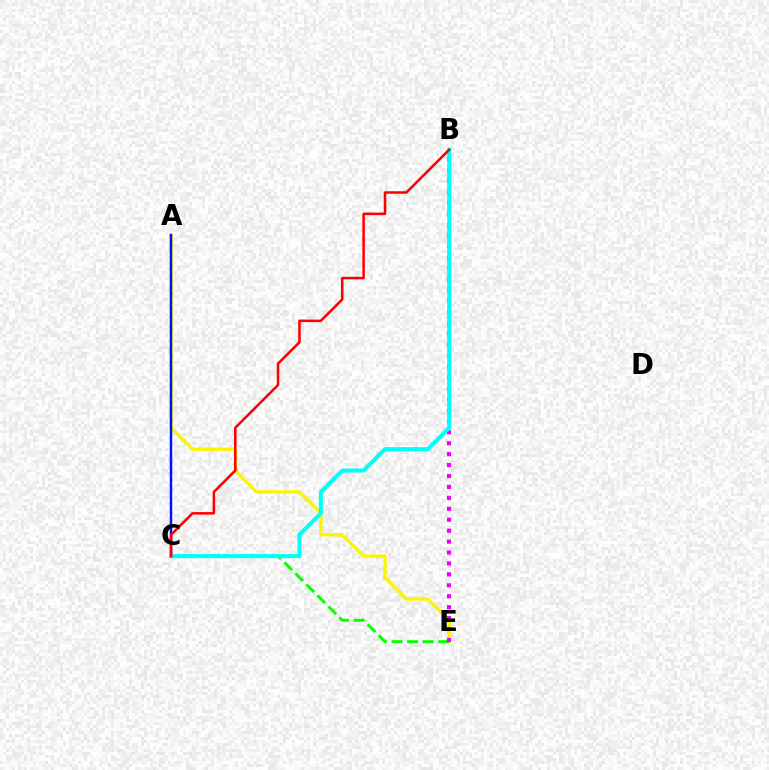{('A', 'E'): [{'color': '#fcf500', 'line_style': 'solid', 'thickness': 2.4}], ('C', 'E'): [{'color': '#08ff00', 'line_style': 'dashed', 'thickness': 2.11}], ('A', 'C'): [{'color': '#0010ff', 'line_style': 'solid', 'thickness': 1.76}], ('B', 'E'): [{'color': '#ee00ff', 'line_style': 'dotted', 'thickness': 2.97}], ('B', 'C'): [{'color': '#00fff6', 'line_style': 'solid', 'thickness': 2.91}, {'color': '#ff0000', 'line_style': 'solid', 'thickness': 1.82}]}